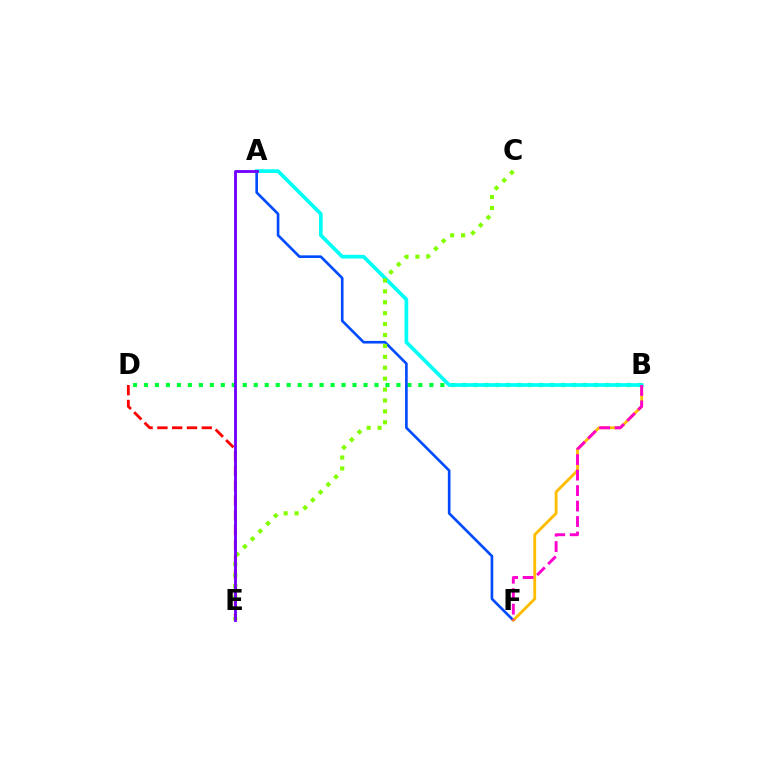{('B', 'D'): [{'color': '#00ff39', 'line_style': 'dotted', 'thickness': 2.98}], ('D', 'E'): [{'color': '#ff0000', 'line_style': 'dashed', 'thickness': 2.01}], ('A', 'F'): [{'color': '#004bff', 'line_style': 'solid', 'thickness': 1.9}], ('B', 'F'): [{'color': '#ffbd00', 'line_style': 'solid', 'thickness': 2.05}, {'color': '#ff00cf', 'line_style': 'dashed', 'thickness': 2.1}], ('A', 'B'): [{'color': '#00fff6', 'line_style': 'solid', 'thickness': 2.65}], ('C', 'E'): [{'color': '#84ff00', 'line_style': 'dotted', 'thickness': 2.96}], ('A', 'E'): [{'color': '#7200ff', 'line_style': 'solid', 'thickness': 2.04}]}